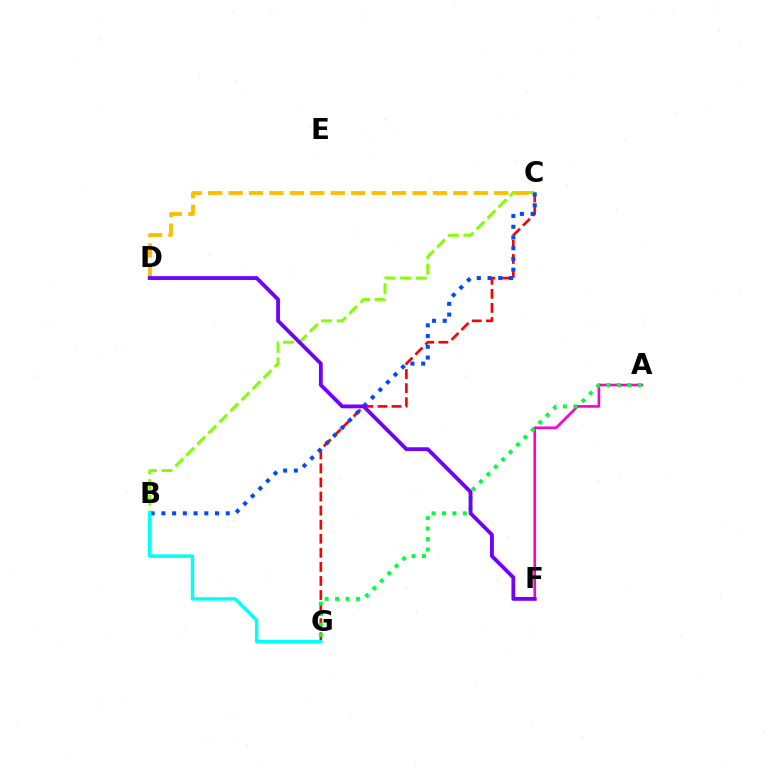{('C', 'G'): [{'color': '#ff0000', 'line_style': 'dashed', 'thickness': 1.91}], ('B', 'C'): [{'color': '#84ff00', 'line_style': 'dashed', 'thickness': 2.12}, {'color': '#004bff', 'line_style': 'dotted', 'thickness': 2.91}], ('B', 'G'): [{'color': '#00fff6', 'line_style': 'solid', 'thickness': 2.46}], ('C', 'D'): [{'color': '#ffbd00', 'line_style': 'dashed', 'thickness': 2.78}], ('A', 'F'): [{'color': '#ff00cf', 'line_style': 'solid', 'thickness': 1.89}], ('A', 'G'): [{'color': '#00ff39', 'line_style': 'dotted', 'thickness': 2.84}], ('D', 'F'): [{'color': '#7200ff', 'line_style': 'solid', 'thickness': 2.75}]}